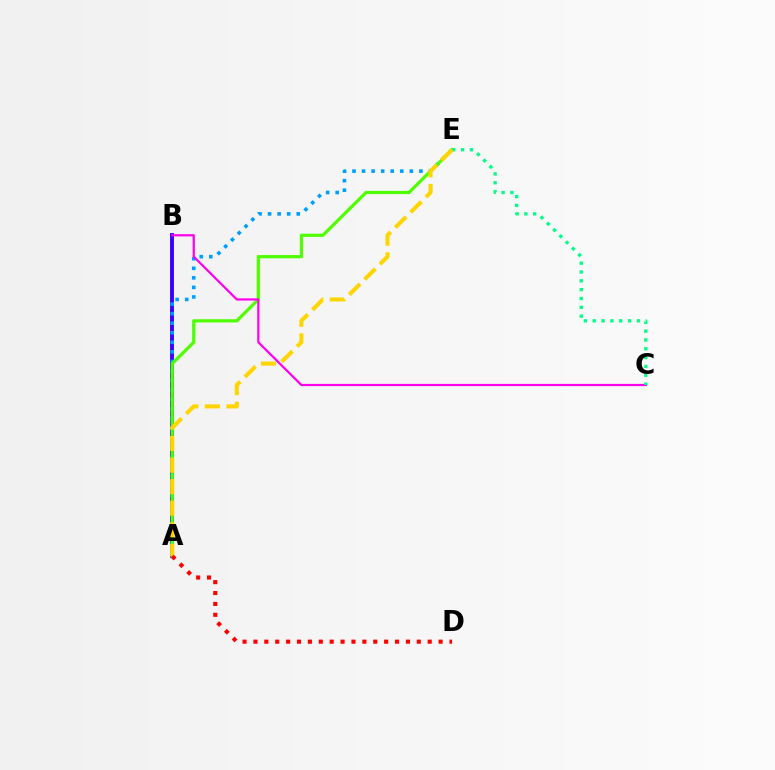{('A', 'B'): [{'color': '#3700ff', 'line_style': 'solid', 'thickness': 2.79}], ('A', 'E'): [{'color': '#009eff', 'line_style': 'dotted', 'thickness': 2.6}, {'color': '#4fff00', 'line_style': 'solid', 'thickness': 2.31}, {'color': '#ffd500', 'line_style': 'dashed', 'thickness': 2.93}], ('B', 'C'): [{'color': '#ff00ed', 'line_style': 'solid', 'thickness': 1.59}], ('C', 'E'): [{'color': '#00ff86', 'line_style': 'dotted', 'thickness': 2.4}], ('A', 'D'): [{'color': '#ff0000', 'line_style': 'dotted', 'thickness': 2.96}]}